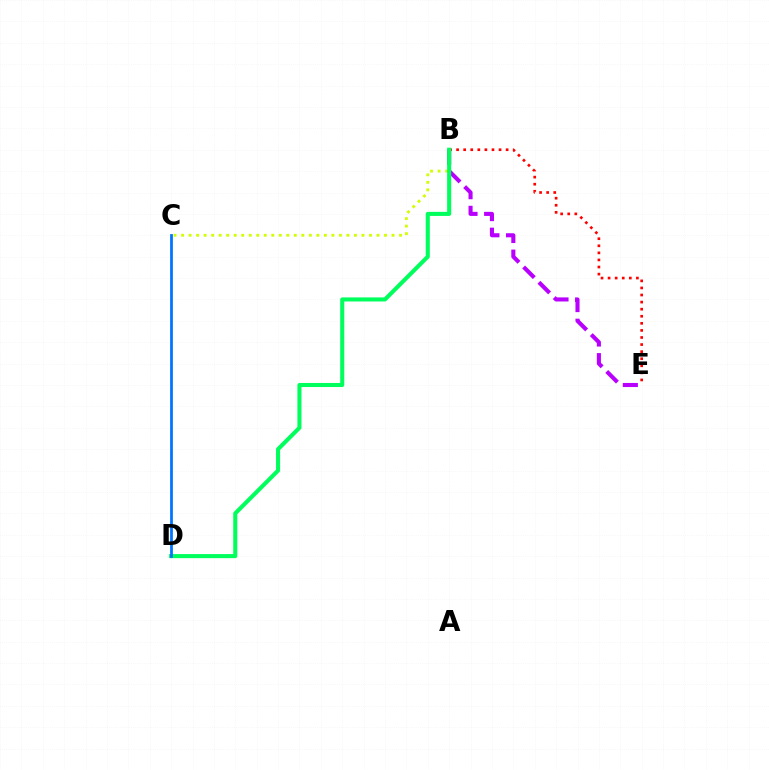{('B', 'C'): [{'color': '#d1ff00', 'line_style': 'dotted', 'thickness': 2.04}], ('B', 'E'): [{'color': '#ff0000', 'line_style': 'dotted', 'thickness': 1.92}, {'color': '#b900ff', 'line_style': 'dashed', 'thickness': 2.94}], ('B', 'D'): [{'color': '#00ff5c', 'line_style': 'solid', 'thickness': 2.93}], ('C', 'D'): [{'color': '#0074ff', 'line_style': 'solid', 'thickness': 1.98}]}